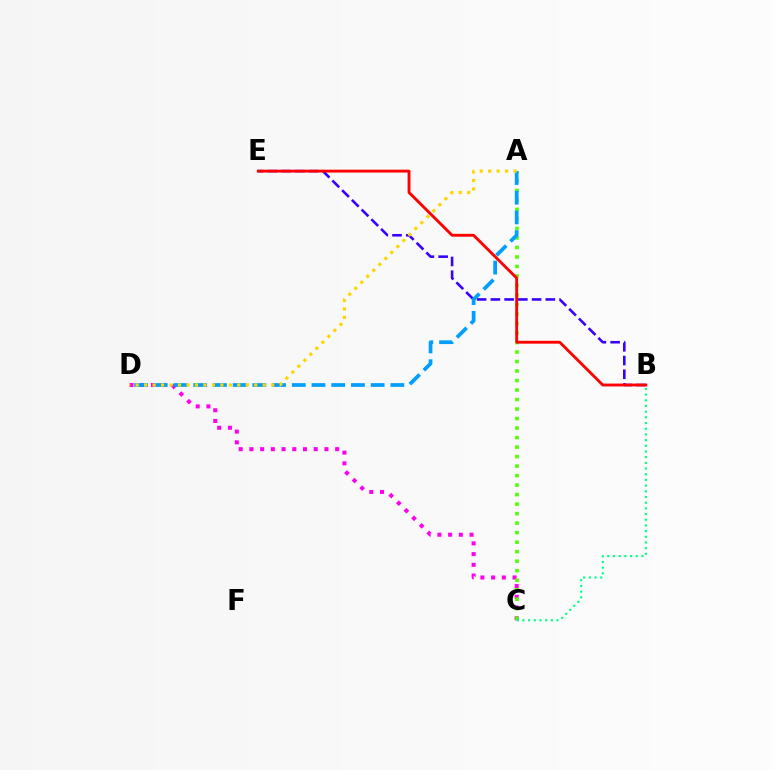{('C', 'D'): [{'color': '#ff00ed', 'line_style': 'dotted', 'thickness': 2.91}], ('A', 'C'): [{'color': '#4fff00', 'line_style': 'dotted', 'thickness': 2.58}], ('B', 'E'): [{'color': '#3700ff', 'line_style': 'dashed', 'thickness': 1.87}, {'color': '#ff0000', 'line_style': 'solid', 'thickness': 2.06}], ('A', 'D'): [{'color': '#009eff', 'line_style': 'dashed', 'thickness': 2.68}, {'color': '#ffd500', 'line_style': 'dotted', 'thickness': 2.3}], ('B', 'C'): [{'color': '#00ff86', 'line_style': 'dotted', 'thickness': 1.54}]}